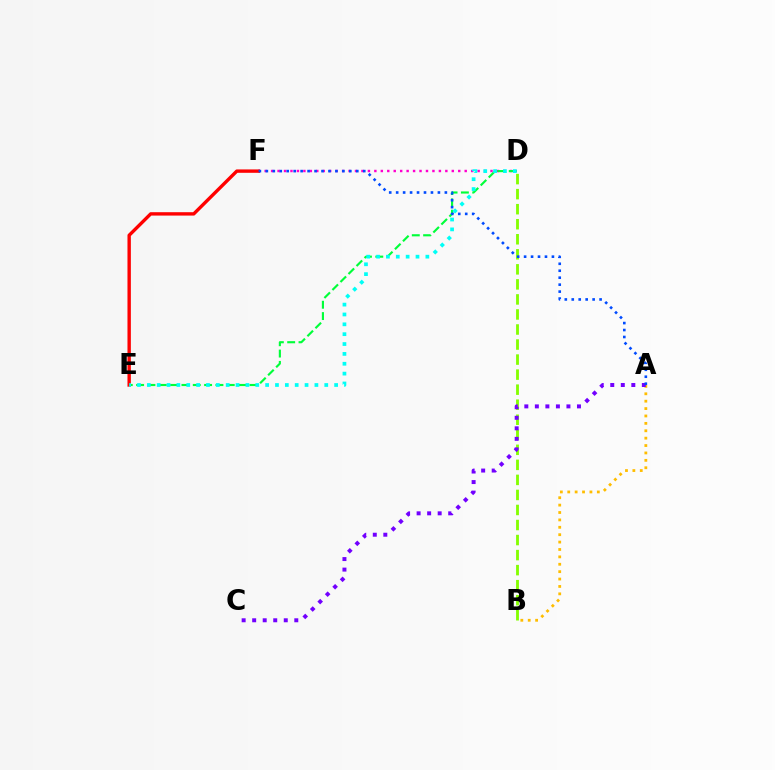{('D', 'F'): [{'color': '#ff00cf', 'line_style': 'dotted', 'thickness': 1.75}], ('D', 'E'): [{'color': '#00ff39', 'line_style': 'dashed', 'thickness': 1.54}, {'color': '#00fff6', 'line_style': 'dotted', 'thickness': 2.68}], ('B', 'D'): [{'color': '#84ff00', 'line_style': 'dashed', 'thickness': 2.04}], ('A', 'B'): [{'color': '#ffbd00', 'line_style': 'dotted', 'thickness': 2.01}], ('E', 'F'): [{'color': '#ff0000', 'line_style': 'solid', 'thickness': 2.43}], ('A', 'C'): [{'color': '#7200ff', 'line_style': 'dotted', 'thickness': 2.86}], ('A', 'F'): [{'color': '#004bff', 'line_style': 'dotted', 'thickness': 1.89}]}